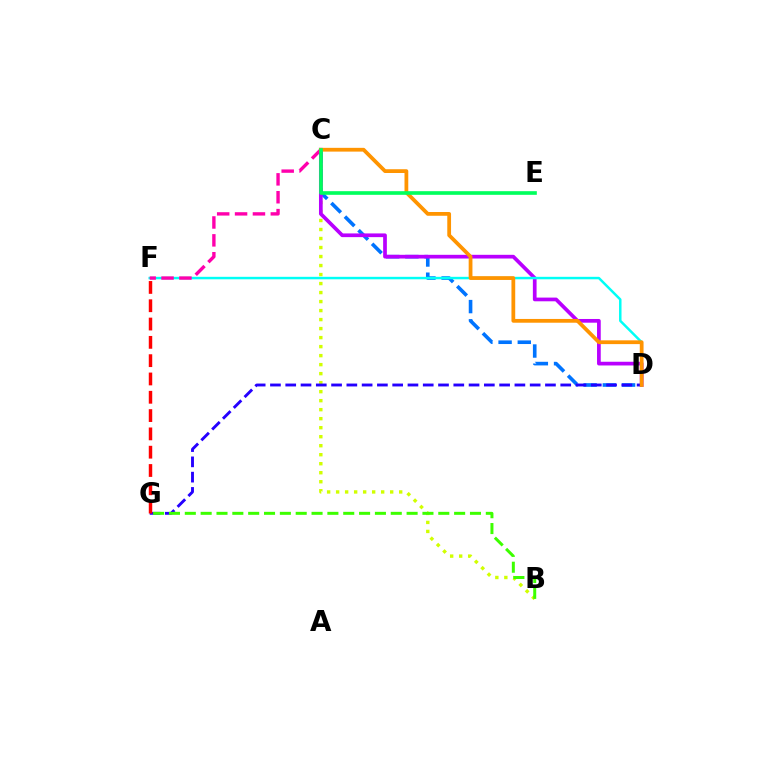{('B', 'C'): [{'color': '#d1ff00', 'line_style': 'dotted', 'thickness': 2.45}], ('C', 'D'): [{'color': '#0074ff', 'line_style': 'dashed', 'thickness': 2.61}, {'color': '#b900ff', 'line_style': 'solid', 'thickness': 2.67}, {'color': '#ff9400', 'line_style': 'solid', 'thickness': 2.71}], ('D', 'F'): [{'color': '#00fff6', 'line_style': 'solid', 'thickness': 1.78}], ('C', 'F'): [{'color': '#ff00ac', 'line_style': 'dashed', 'thickness': 2.43}], ('D', 'G'): [{'color': '#2500ff', 'line_style': 'dashed', 'thickness': 2.08}], ('B', 'G'): [{'color': '#3dff00', 'line_style': 'dashed', 'thickness': 2.15}], ('F', 'G'): [{'color': '#ff0000', 'line_style': 'dashed', 'thickness': 2.49}], ('C', 'E'): [{'color': '#00ff5c', 'line_style': 'solid', 'thickness': 2.62}]}